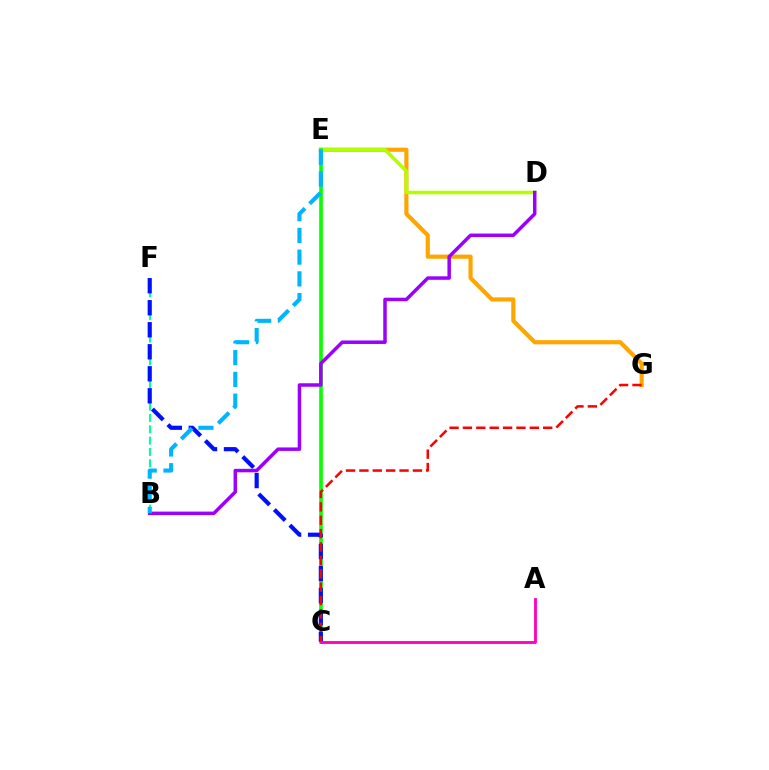{('E', 'G'): [{'color': '#ffa500', 'line_style': 'solid', 'thickness': 2.99}], ('B', 'F'): [{'color': '#00ff9d', 'line_style': 'dashed', 'thickness': 1.54}], ('D', 'E'): [{'color': '#b3ff00', 'line_style': 'solid', 'thickness': 2.55}], ('C', 'E'): [{'color': '#08ff00', 'line_style': 'solid', 'thickness': 2.62}], ('C', 'F'): [{'color': '#0010ff', 'line_style': 'dashed', 'thickness': 2.99}], ('C', 'G'): [{'color': '#ff0000', 'line_style': 'dashed', 'thickness': 1.82}], ('A', 'C'): [{'color': '#ff00bd', 'line_style': 'solid', 'thickness': 2.04}], ('B', 'D'): [{'color': '#9b00ff', 'line_style': 'solid', 'thickness': 2.51}], ('B', 'E'): [{'color': '#00b5ff', 'line_style': 'dashed', 'thickness': 2.95}]}